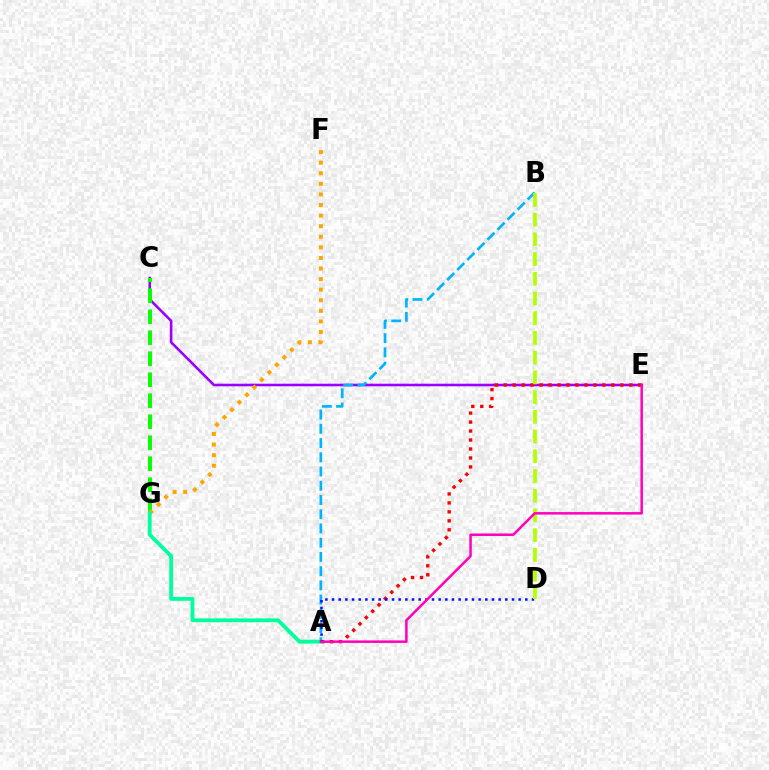{('C', 'E'): [{'color': '#9b00ff', 'line_style': 'solid', 'thickness': 1.85}], ('A', 'B'): [{'color': '#00b5ff', 'line_style': 'dashed', 'thickness': 1.93}], ('A', 'E'): [{'color': '#ff0000', 'line_style': 'dotted', 'thickness': 2.44}, {'color': '#ff00bd', 'line_style': 'solid', 'thickness': 1.8}], ('C', 'G'): [{'color': '#08ff00', 'line_style': 'dashed', 'thickness': 2.85}], ('F', 'G'): [{'color': '#ffa500', 'line_style': 'dotted', 'thickness': 2.88}], ('A', 'G'): [{'color': '#00ff9d', 'line_style': 'solid', 'thickness': 2.75}], ('A', 'D'): [{'color': '#0010ff', 'line_style': 'dotted', 'thickness': 1.81}], ('B', 'D'): [{'color': '#b3ff00', 'line_style': 'dashed', 'thickness': 2.68}]}